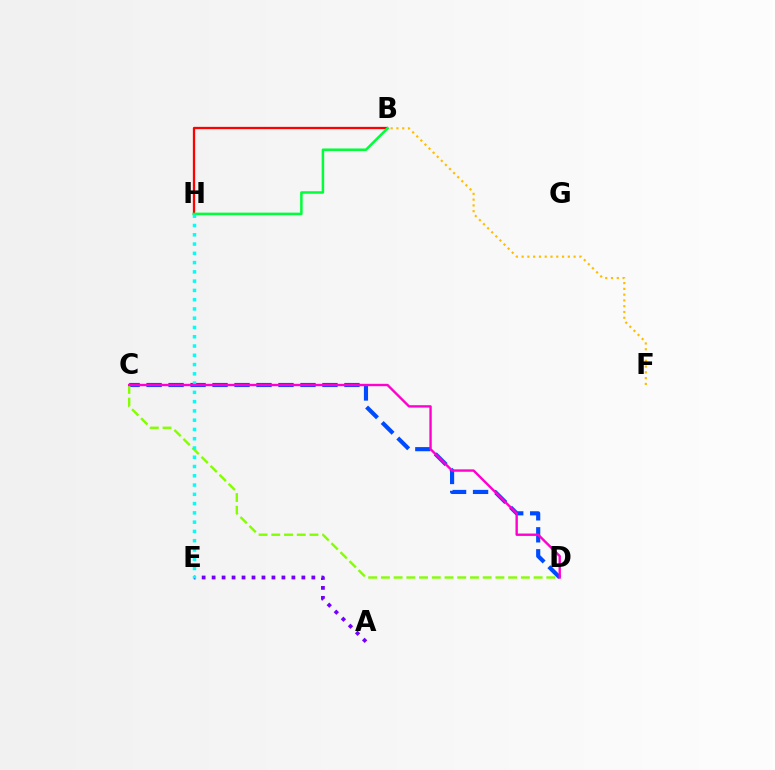{('B', 'H'): [{'color': '#ff0000', 'line_style': 'solid', 'thickness': 1.65}, {'color': '#00ff39', 'line_style': 'solid', 'thickness': 1.81}], ('C', 'D'): [{'color': '#004bff', 'line_style': 'dashed', 'thickness': 2.99}, {'color': '#84ff00', 'line_style': 'dashed', 'thickness': 1.73}, {'color': '#ff00cf', 'line_style': 'solid', 'thickness': 1.72}], ('B', 'F'): [{'color': '#ffbd00', 'line_style': 'dotted', 'thickness': 1.57}], ('A', 'E'): [{'color': '#7200ff', 'line_style': 'dotted', 'thickness': 2.71}], ('E', 'H'): [{'color': '#00fff6', 'line_style': 'dotted', 'thickness': 2.52}]}